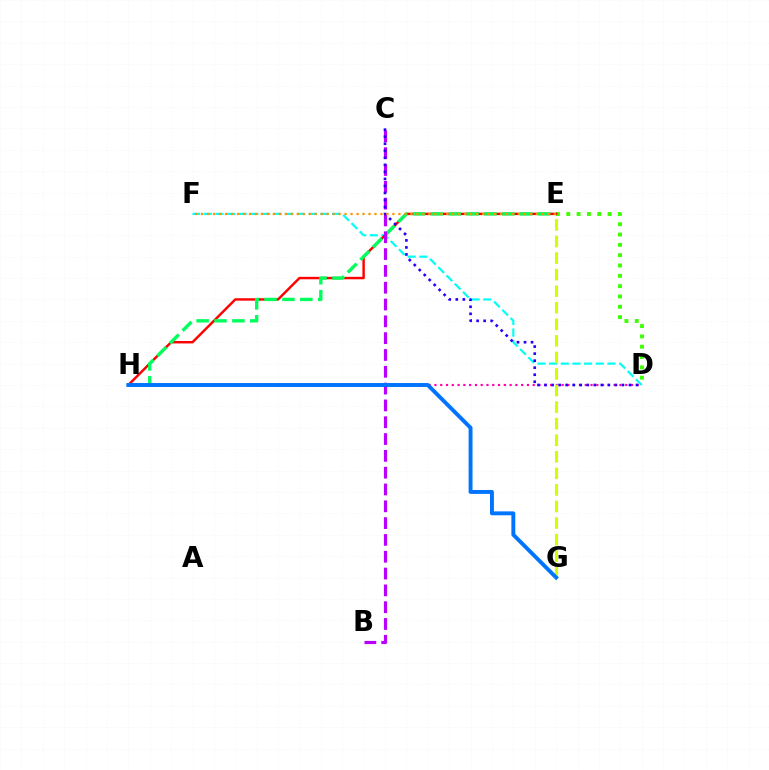{('D', 'H'): [{'color': '#ff00ac', 'line_style': 'dotted', 'thickness': 1.57}], ('D', 'F'): [{'color': '#00fff6', 'line_style': 'dashed', 'thickness': 1.58}], ('E', 'G'): [{'color': '#d1ff00', 'line_style': 'dashed', 'thickness': 2.25}], ('D', 'E'): [{'color': '#3dff00', 'line_style': 'dotted', 'thickness': 2.8}], ('E', 'H'): [{'color': '#ff0000', 'line_style': 'solid', 'thickness': 1.76}, {'color': '#00ff5c', 'line_style': 'dashed', 'thickness': 2.43}], ('B', 'C'): [{'color': '#b900ff', 'line_style': 'dashed', 'thickness': 2.28}], ('C', 'D'): [{'color': '#2500ff', 'line_style': 'dotted', 'thickness': 1.91}], ('G', 'H'): [{'color': '#0074ff', 'line_style': 'solid', 'thickness': 2.82}], ('E', 'F'): [{'color': '#ff9400', 'line_style': 'dotted', 'thickness': 1.62}]}